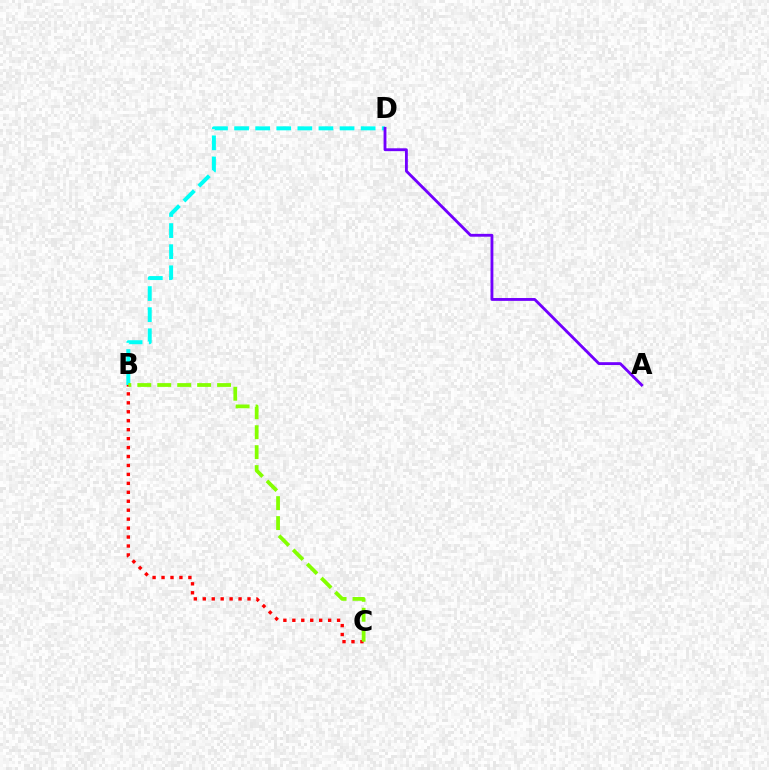{('B', 'C'): [{'color': '#ff0000', 'line_style': 'dotted', 'thickness': 2.43}, {'color': '#84ff00', 'line_style': 'dashed', 'thickness': 2.71}], ('B', 'D'): [{'color': '#00fff6', 'line_style': 'dashed', 'thickness': 2.87}], ('A', 'D'): [{'color': '#7200ff', 'line_style': 'solid', 'thickness': 2.05}]}